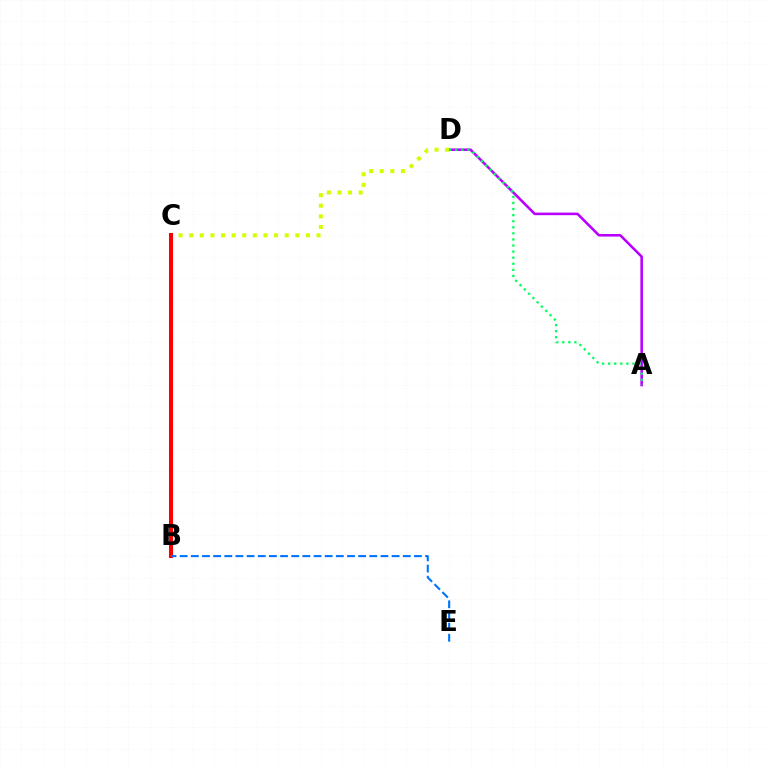{('A', 'D'): [{'color': '#b900ff', 'line_style': 'solid', 'thickness': 1.86}, {'color': '#00ff5c', 'line_style': 'dotted', 'thickness': 1.65}], ('C', 'D'): [{'color': '#d1ff00', 'line_style': 'dotted', 'thickness': 2.88}], ('B', 'C'): [{'color': '#ff0000', 'line_style': 'solid', 'thickness': 2.92}], ('B', 'E'): [{'color': '#0074ff', 'line_style': 'dashed', 'thickness': 1.52}]}